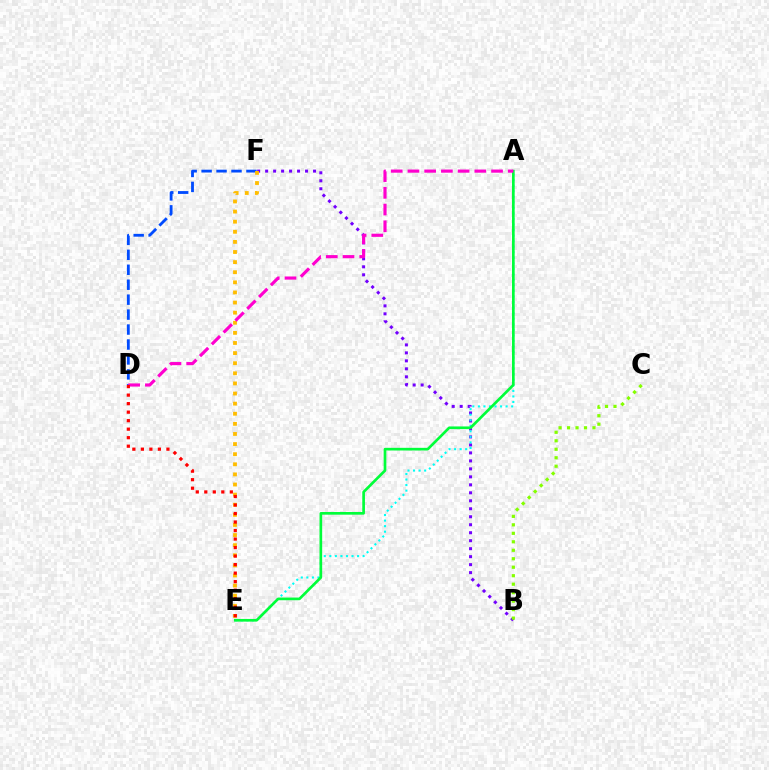{('B', 'F'): [{'color': '#7200ff', 'line_style': 'dotted', 'thickness': 2.17}], ('A', 'E'): [{'color': '#00fff6', 'line_style': 'dotted', 'thickness': 1.51}, {'color': '#00ff39', 'line_style': 'solid', 'thickness': 1.93}], ('D', 'F'): [{'color': '#004bff', 'line_style': 'dashed', 'thickness': 2.03}], ('E', 'F'): [{'color': '#ffbd00', 'line_style': 'dotted', 'thickness': 2.75}], ('B', 'C'): [{'color': '#84ff00', 'line_style': 'dotted', 'thickness': 2.3}], ('A', 'D'): [{'color': '#ff00cf', 'line_style': 'dashed', 'thickness': 2.27}], ('D', 'E'): [{'color': '#ff0000', 'line_style': 'dotted', 'thickness': 2.31}]}